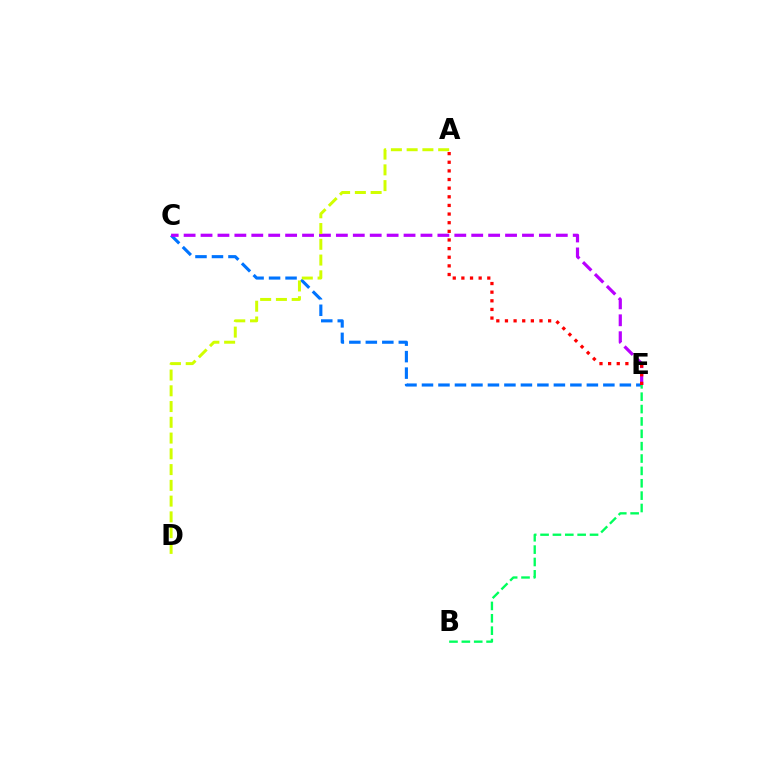{('C', 'E'): [{'color': '#0074ff', 'line_style': 'dashed', 'thickness': 2.24}, {'color': '#b900ff', 'line_style': 'dashed', 'thickness': 2.3}], ('A', 'E'): [{'color': '#ff0000', 'line_style': 'dotted', 'thickness': 2.35}], ('A', 'D'): [{'color': '#d1ff00', 'line_style': 'dashed', 'thickness': 2.14}], ('B', 'E'): [{'color': '#00ff5c', 'line_style': 'dashed', 'thickness': 1.68}]}